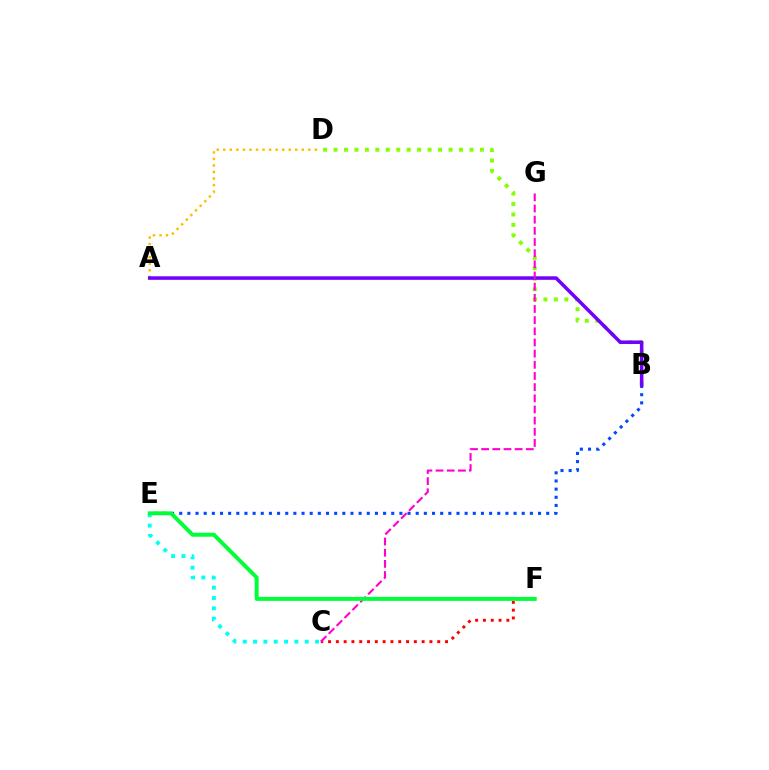{('C', 'F'): [{'color': '#ff0000', 'line_style': 'dotted', 'thickness': 2.12}], ('B', 'E'): [{'color': '#004bff', 'line_style': 'dotted', 'thickness': 2.22}], ('B', 'D'): [{'color': '#84ff00', 'line_style': 'dotted', 'thickness': 2.84}], ('A', 'D'): [{'color': '#ffbd00', 'line_style': 'dotted', 'thickness': 1.78}], ('A', 'B'): [{'color': '#7200ff', 'line_style': 'solid', 'thickness': 2.54}], ('C', 'E'): [{'color': '#00fff6', 'line_style': 'dotted', 'thickness': 2.81}], ('C', 'G'): [{'color': '#ff00cf', 'line_style': 'dashed', 'thickness': 1.52}], ('E', 'F'): [{'color': '#00ff39', 'line_style': 'solid', 'thickness': 2.85}]}